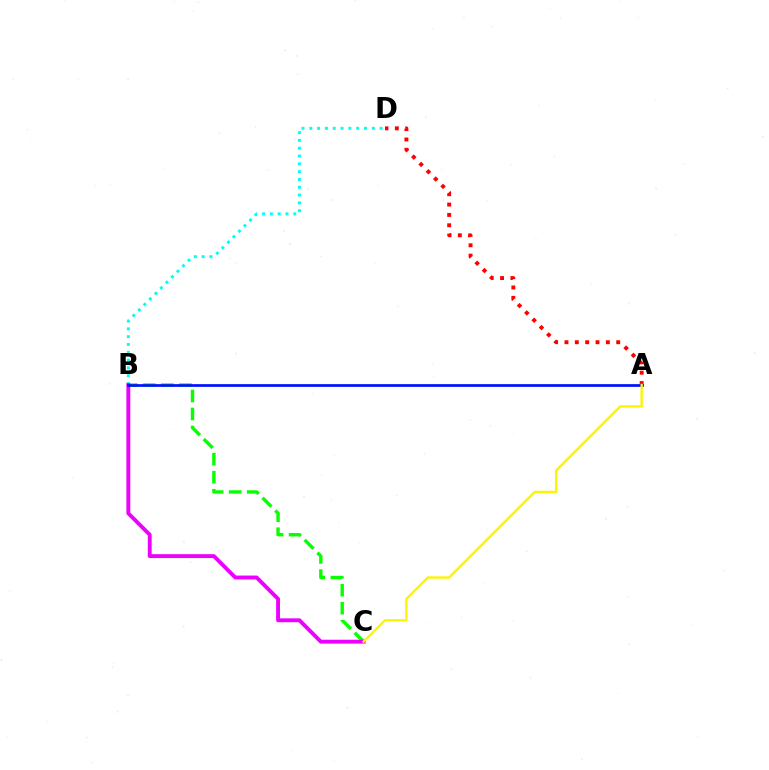{('B', 'C'): [{'color': '#08ff00', 'line_style': 'dashed', 'thickness': 2.45}, {'color': '#ee00ff', 'line_style': 'solid', 'thickness': 2.8}], ('B', 'D'): [{'color': '#00fff6', 'line_style': 'dotted', 'thickness': 2.12}], ('A', 'D'): [{'color': '#ff0000', 'line_style': 'dotted', 'thickness': 2.81}], ('A', 'B'): [{'color': '#0010ff', 'line_style': 'solid', 'thickness': 1.95}], ('A', 'C'): [{'color': '#fcf500', 'line_style': 'solid', 'thickness': 1.71}]}